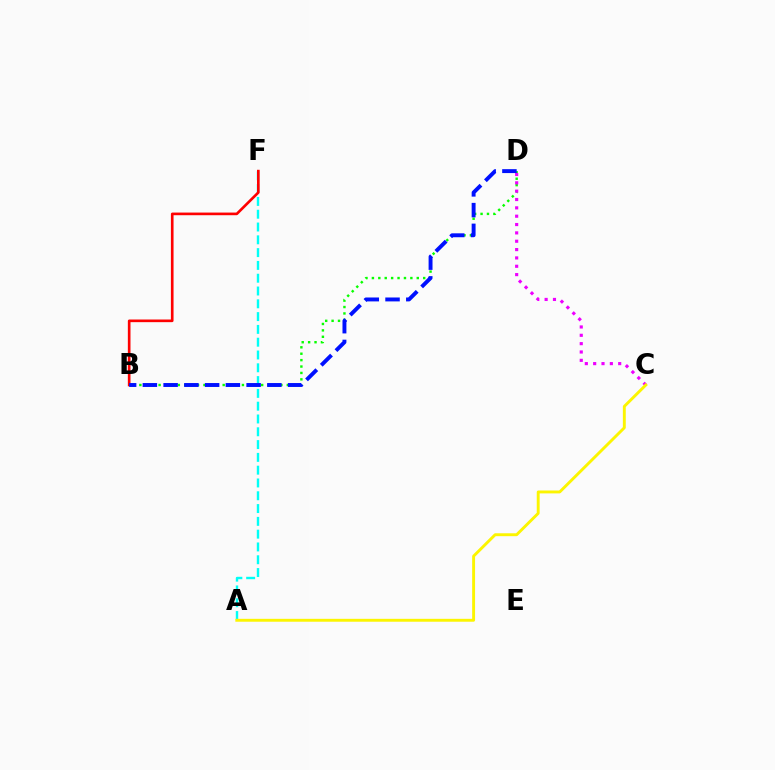{('B', 'D'): [{'color': '#08ff00', 'line_style': 'dotted', 'thickness': 1.74}, {'color': '#0010ff', 'line_style': 'dashed', 'thickness': 2.82}], ('A', 'F'): [{'color': '#00fff6', 'line_style': 'dashed', 'thickness': 1.74}], ('C', 'D'): [{'color': '#ee00ff', 'line_style': 'dotted', 'thickness': 2.27}], ('B', 'F'): [{'color': '#ff0000', 'line_style': 'solid', 'thickness': 1.91}], ('A', 'C'): [{'color': '#fcf500', 'line_style': 'solid', 'thickness': 2.09}]}